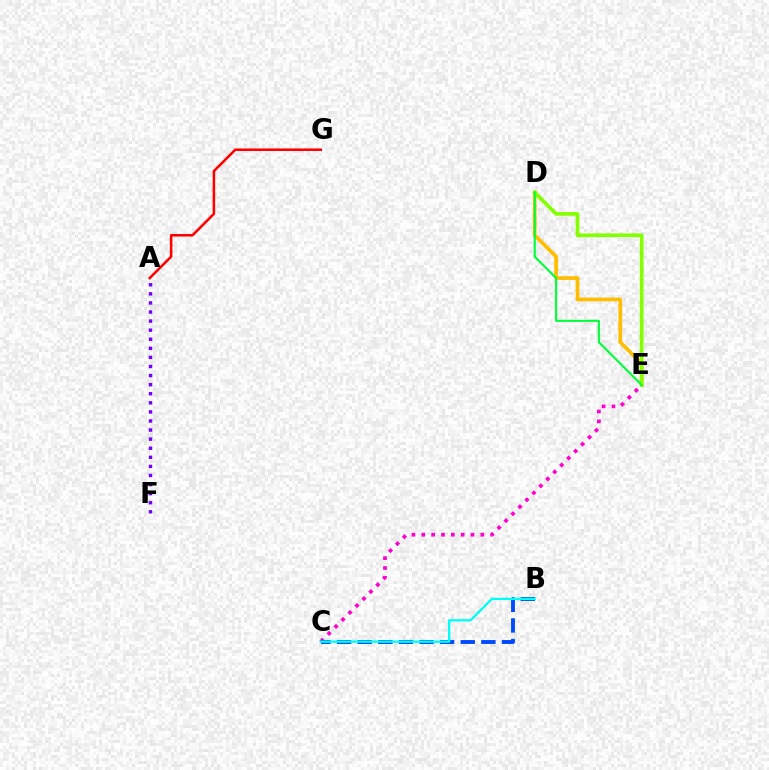{('A', 'F'): [{'color': '#7200ff', 'line_style': 'dotted', 'thickness': 2.47}], ('D', 'E'): [{'color': '#ffbd00', 'line_style': 'solid', 'thickness': 2.65}, {'color': '#84ff00', 'line_style': 'solid', 'thickness': 2.64}, {'color': '#00ff39', 'line_style': 'solid', 'thickness': 1.52}], ('A', 'G'): [{'color': '#ff0000', 'line_style': 'solid', 'thickness': 1.83}], ('C', 'E'): [{'color': '#ff00cf', 'line_style': 'dotted', 'thickness': 2.67}], ('B', 'C'): [{'color': '#004bff', 'line_style': 'dashed', 'thickness': 2.8}, {'color': '#00fff6', 'line_style': 'solid', 'thickness': 1.66}]}